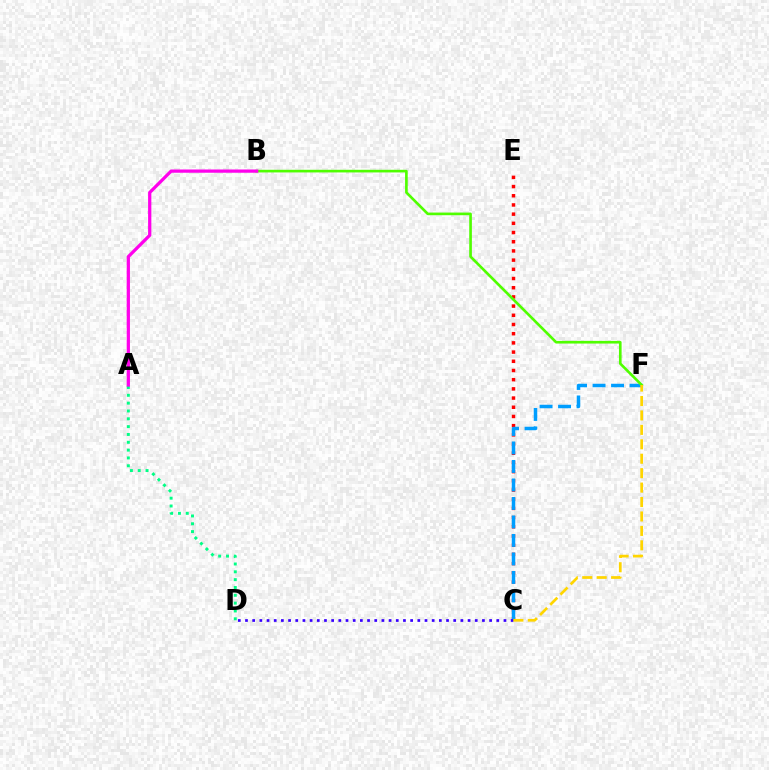{('C', 'E'): [{'color': '#ff0000', 'line_style': 'dotted', 'thickness': 2.5}], ('C', 'F'): [{'color': '#009eff', 'line_style': 'dashed', 'thickness': 2.51}, {'color': '#ffd500', 'line_style': 'dashed', 'thickness': 1.96}], ('C', 'D'): [{'color': '#3700ff', 'line_style': 'dotted', 'thickness': 1.95}], ('B', 'F'): [{'color': '#4fff00', 'line_style': 'solid', 'thickness': 1.91}], ('A', 'D'): [{'color': '#00ff86', 'line_style': 'dotted', 'thickness': 2.13}], ('A', 'B'): [{'color': '#ff00ed', 'line_style': 'solid', 'thickness': 2.34}]}